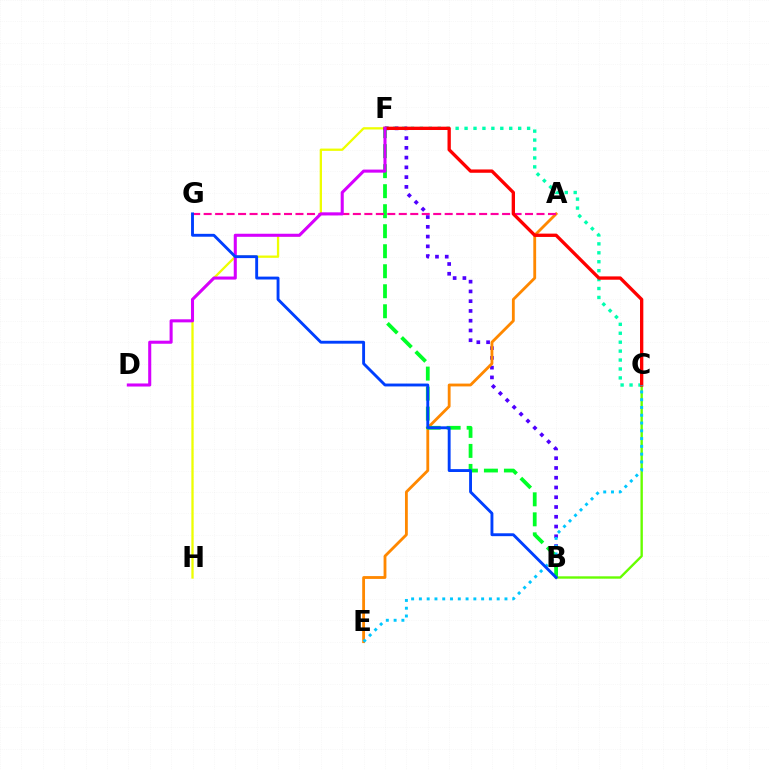{('B', 'F'): [{'color': '#4f00ff', 'line_style': 'dotted', 'thickness': 2.65}, {'color': '#00ff27', 'line_style': 'dashed', 'thickness': 2.72}], ('F', 'H'): [{'color': '#eeff00', 'line_style': 'solid', 'thickness': 1.65}], ('A', 'E'): [{'color': '#ff8800', 'line_style': 'solid', 'thickness': 2.04}], ('B', 'C'): [{'color': '#66ff00', 'line_style': 'solid', 'thickness': 1.71}], ('C', 'F'): [{'color': '#00ffaf', 'line_style': 'dotted', 'thickness': 2.43}, {'color': '#ff0000', 'line_style': 'solid', 'thickness': 2.39}], ('A', 'G'): [{'color': '#ff00a0', 'line_style': 'dashed', 'thickness': 1.56}], ('D', 'F'): [{'color': '#d600ff', 'line_style': 'solid', 'thickness': 2.21}], ('C', 'E'): [{'color': '#00c7ff', 'line_style': 'dotted', 'thickness': 2.11}], ('B', 'G'): [{'color': '#003fff', 'line_style': 'solid', 'thickness': 2.07}]}